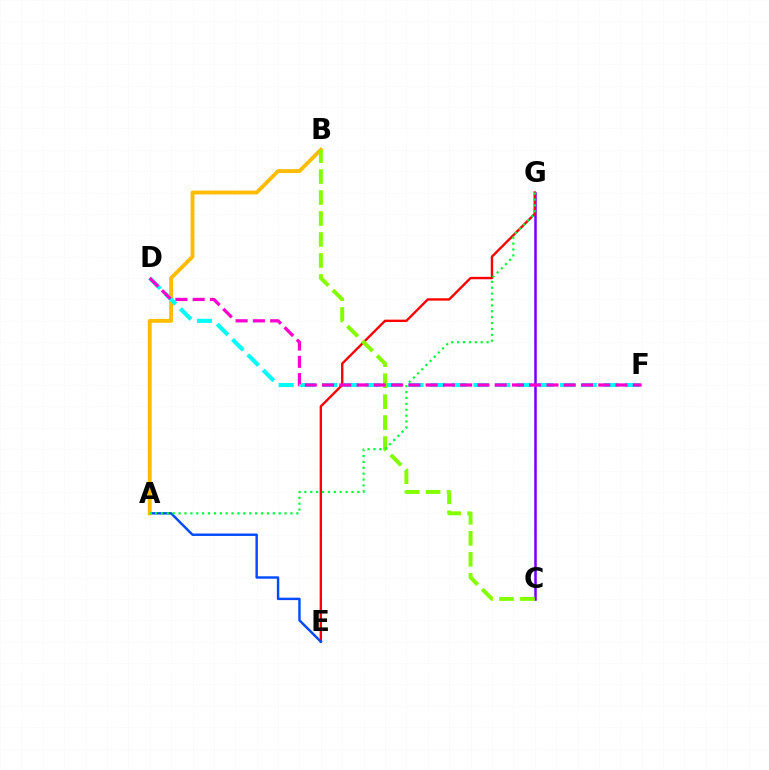{('C', 'G'): [{'color': '#7200ff', 'line_style': 'solid', 'thickness': 1.81}], ('E', 'G'): [{'color': '#ff0000', 'line_style': 'solid', 'thickness': 1.72}], ('A', 'E'): [{'color': '#004bff', 'line_style': 'solid', 'thickness': 1.75}], ('A', 'B'): [{'color': '#ffbd00', 'line_style': 'solid', 'thickness': 2.8}], ('D', 'F'): [{'color': '#00fff6', 'line_style': 'dashed', 'thickness': 2.94}, {'color': '#ff00cf', 'line_style': 'dashed', 'thickness': 2.35}], ('B', 'C'): [{'color': '#84ff00', 'line_style': 'dashed', 'thickness': 2.85}], ('A', 'G'): [{'color': '#00ff39', 'line_style': 'dotted', 'thickness': 1.6}]}